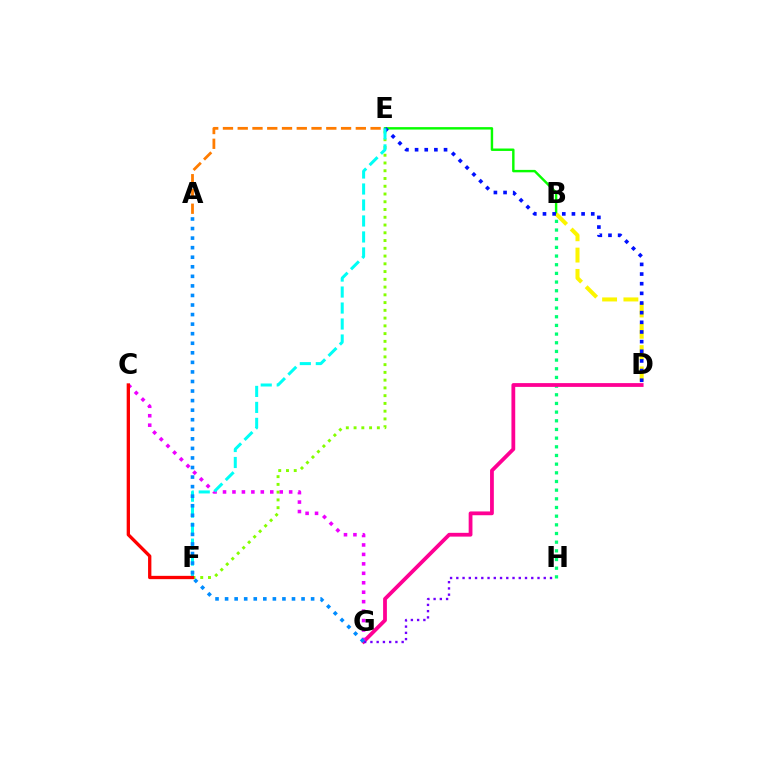{('B', 'E'): [{'color': '#08ff00', 'line_style': 'solid', 'thickness': 1.75}], ('B', 'H'): [{'color': '#00ff74', 'line_style': 'dotted', 'thickness': 2.36}], ('D', 'G'): [{'color': '#ff0094', 'line_style': 'solid', 'thickness': 2.72}], ('C', 'G'): [{'color': '#ee00ff', 'line_style': 'dotted', 'thickness': 2.57}], ('E', 'F'): [{'color': '#84ff00', 'line_style': 'dotted', 'thickness': 2.11}, {'color': '#00fff6', 'line_style': 'dashed', 'thickness': 2.17}], ('B', 'D'): [{'color': '#fcf500', 'line_style': 'dashed', 'thickness': 2.89}], ('A', 'E'): [{'color': '#ff7c00', 'line_style': 'dashed', 'thickness': 2.01}], ('G', 'H'): [{'color': '#7200ff', 'line_style': 'dotted', 'thickness': 1.7}], ('D', 'E'): [{'color': '#0010ff', 'line_style': 'dotted', 'thickness': 2.62}], ('C', 'F'): [{'color': '#ff0000', 'line_style': 'solid', 'thickness': 2.38}], ('A', 'G'): [{'color': '#008cff', 'line_style': 'dotted', 'thickness': 2.6}]}